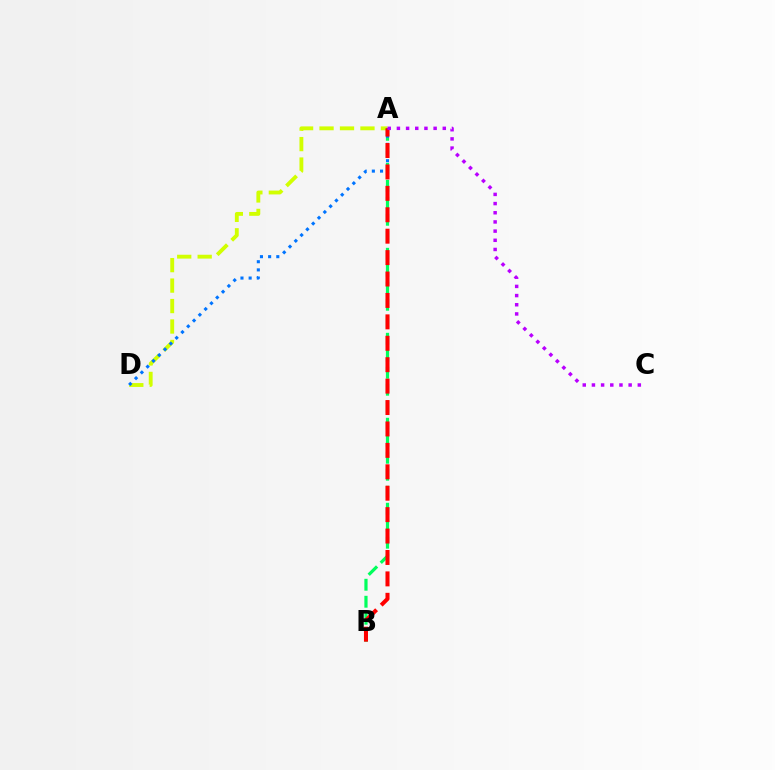{('A', 'D'): [{'color': '#d1ff00', 'line_style': 'dashed', 'thickness': 2.78}, {'color': '#0074ff', 'line_style': 'dotted', 'thickness': 2.22}], ('A', 'B'): [{'color': '#00ff5c', 'line_style': 'dashed', 'thickness': 2.31}, {'color': '#ff0000', 'line_style': 'dashed', 'thickness': 2.91}], ('A', 'C'): [{'color': '#b900ff', 'line_style': 'dotted', 'thickness': 2.49}]}